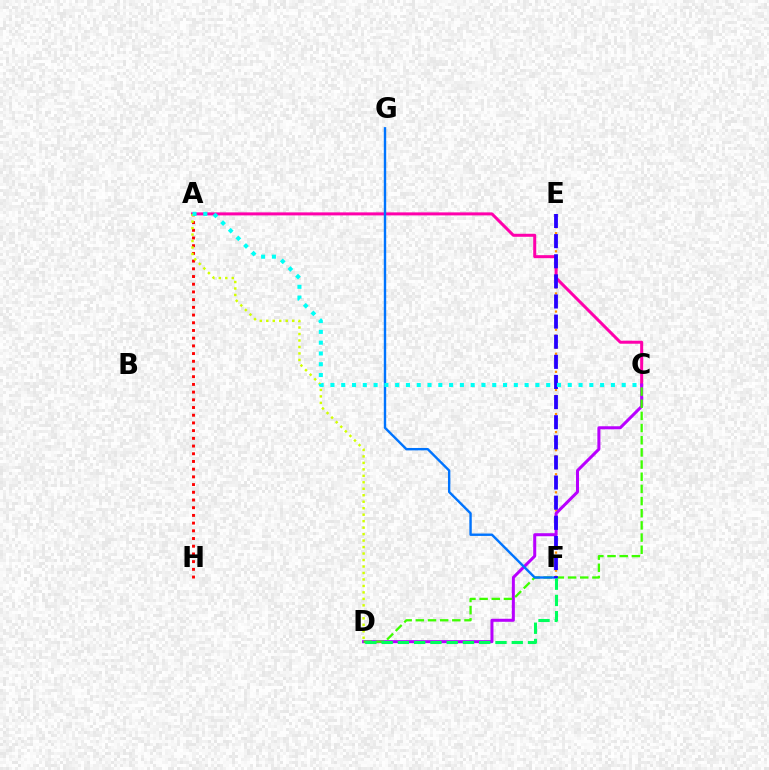{('E', 'F'): [{'color': '#ff9400', 'line_style': 'dotted', 'thickness': 1.64}, {'color': '#2500ff', 'line_style': 'dashed', 'thickness': 2.73}], ('A', 'C'): [{'color': '#ff00ac', 'line_style': 'solid', 'thickness': 2.17}, {'color': '#00fff6', 'line_style': 'dotted', 'thickness': 2.93}], ('C', 'D'): [{'color': '#b900ff', 'line_style': 'solid', 'thickness': 2.18}, {'color': '#3dff00', 'line_style': 'dashed', 'thickness': 1.65}], ('A', 'H'): [{'color': '#ff0000', 'line_style': 'dotted', 'thickness': 2.09}], ('A', 'D'): [{'color': '#d1ff00', 'line_style': 'dotted', 'thickness': 1.76}], ('D', 'F'): [{'color': '#00ff5c', 'line_style': 'dashed', 'thickness': 2.21}], ('F', 'G'): [{'color': '#0074ff', 'line_style': 'solid', 'thickness': 1.73}]}